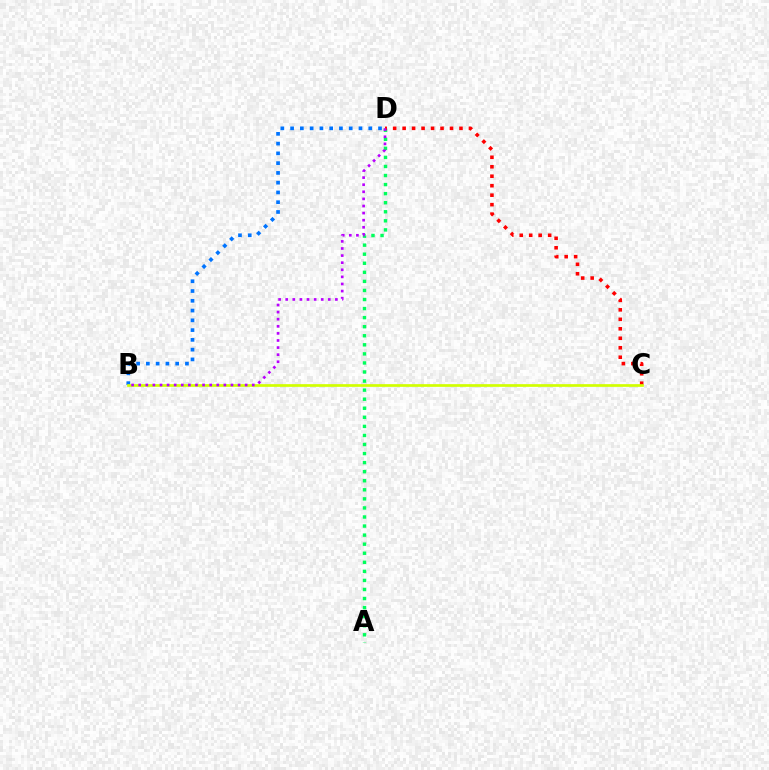{('A', 'D'): [{'color': '#00ff5c', 'line_style': 'dotted', 'thickness': 2.46}], ('B', 'D'): [{'color': '#0074ff', 'line_style': 'dotted', 'thickness': 2.65}, {'color': '#b900ff', 'line_style': 'dotted', 'thickness': 1.93}], ('C', 'D'): [{'color': '#ff0000', 'line_style': 'dotted', 'thickness': 2.57}], ('B', 'C'): [{'color': '#d1ff00', 'line_style': 'solid', 'thickness': 1.94}]}